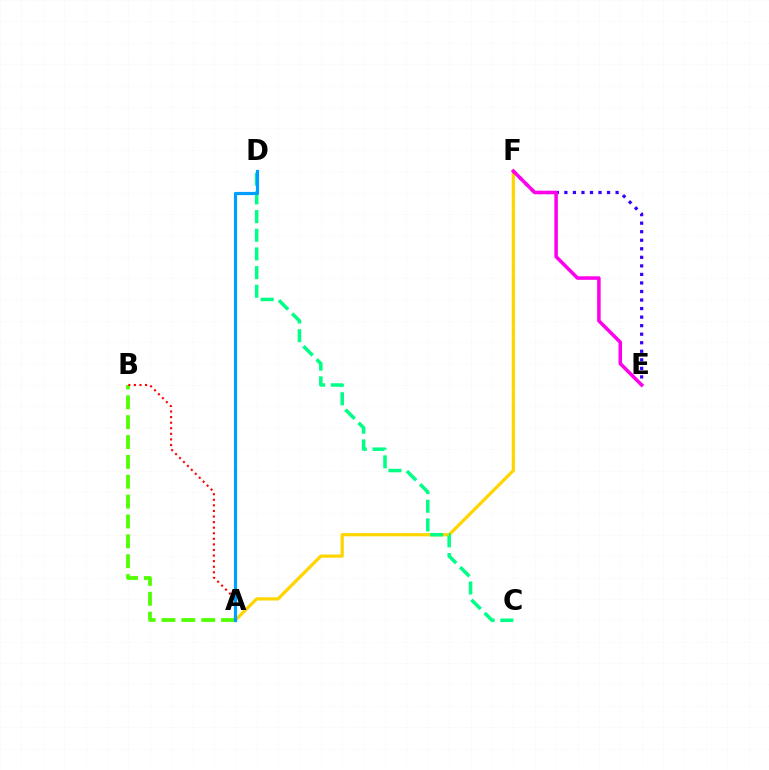{('A', 'F'): [{'color': '#ffd500', 'line_style': 'solid', 'thickness': 2.32}], ('E', 'F'): [{'color': '#3700ff', 'line_style': 'dotted', 'thickness': 2.32}, {'color': '#ff00ed', 'line_style': 'solid', 'thickness': 2.54}], ('A', 'B'): [{'color': '#4fff00', 'line_style': 'dashed', 'thickness': 2.7}, {'color': '#ff0000', 'line_style': 'dotted', 'thickness': 1.52}], ('C', 'D'): [{'color': '#00ff86', 'line_style': 'dashed', 'thickness': 2.54}], ('A', 'D'): [{'color': '#009eff', 'line_style': 'solid', 'thickness': 2.3}]}